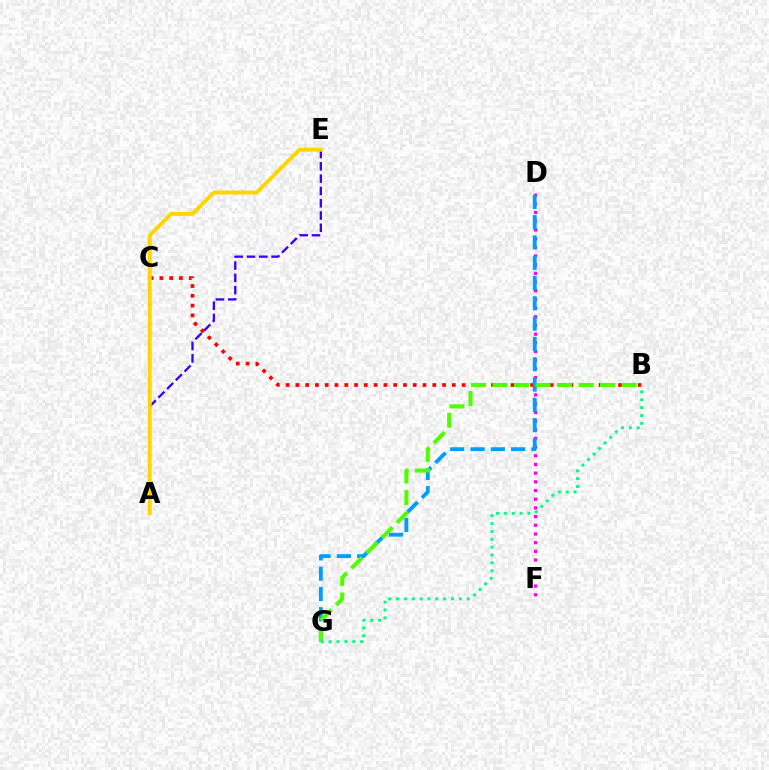{('D', 'F'): [{'color': '#ff00ed', 'line_style': 'dotted', 'thickness': 2.36}], ('A', 'E'): [{'color': '#3700ff', 'line_style': 'dashed', 'thickness': 1.67}, {'color': '#ffd500', 'line_style': 'solid', 'thickness': 2.82}], ('B', 'C'): [{'color': '#ff0000', 'line_style': 'dotted', 'thickness': 2.66}], ('D', 'G'): [{'color': '#009eff', 'line_style': 'dashed', 'thickness': 2.76}], ('B', 'G'): [{'color': '#4fff00', 'line_style': 'dashed', 'thickness': 2.92}, {'color': '#00ff86', 'line_style': 'dotted', 'thickness': 2.14}]}